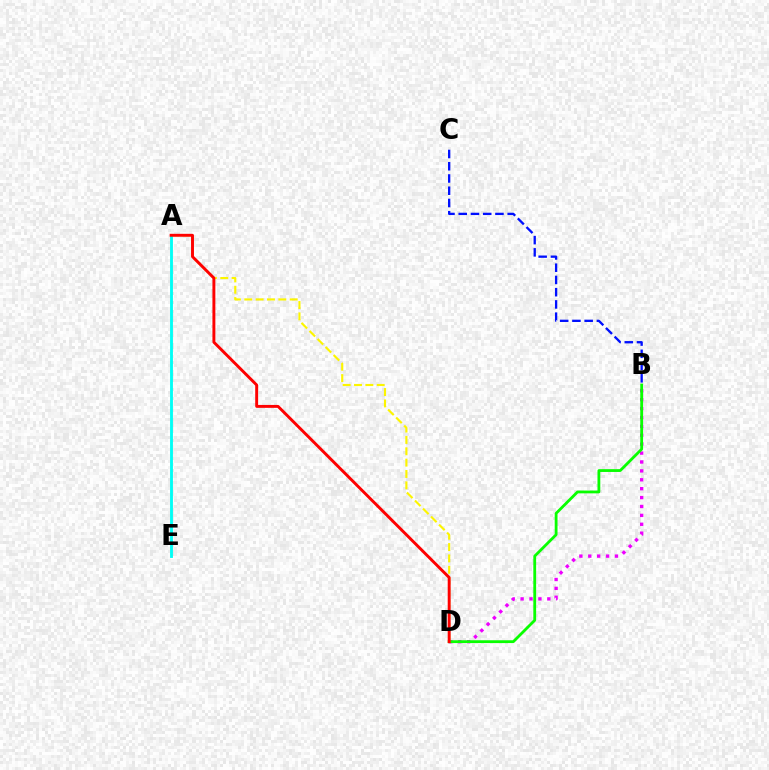{('B', 'D'): [{'color': '#ee00ff', 'line_style': 'dotted', 'thickness': 2.42}, {'color': '#08ff00', 'line_style': 'solid', 'thickness': 2.02}], ('A', 'D'): [{'color': '#fcf500', 'line_style': 'dashed', 'thickness': 1.54}, {'color': '#ff0000', 'line_style': 'solid', 'thickness': 2.1}], ('B', 'C'): [{'color': '#0010ff', 'line_style': 'dashed', 'thickness': 1.66}], ('A', 'E'): [{'color': '#00fff6', 'line_style': 'solid', 'thickness': 2.05}]}